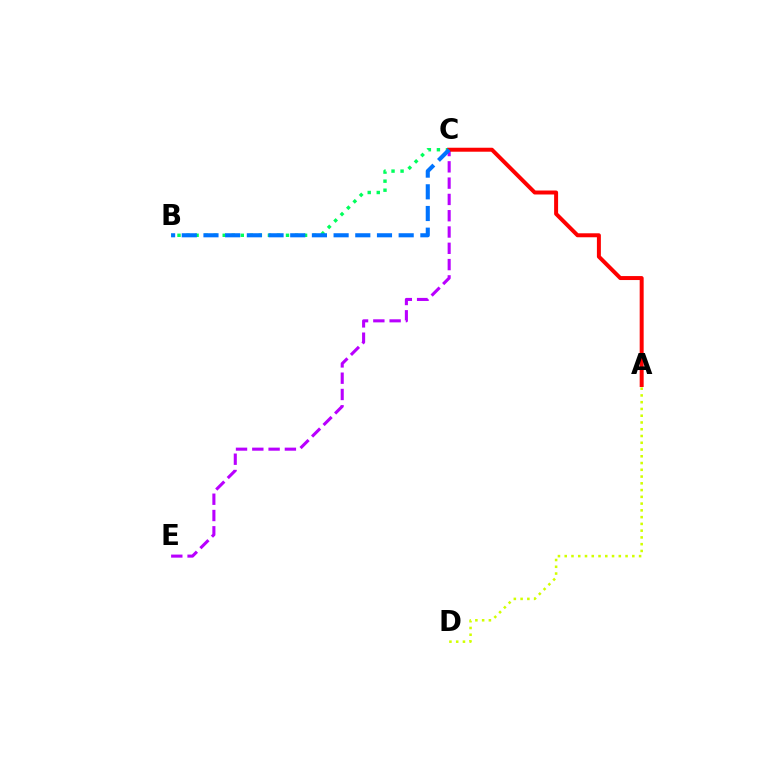{('C', 'E'): [{'color': '#b900ff', 'line_style': 'dashed', 'thickness': 2.21}], ('B', 'C'): [{'color': '#00ff5c', 'line_style': 'dotted', 'thickness': 2.46}, {'color': '#0074ff', 'line_style': 'dashed', 'thickness': 2.95}], ('A', 'C'): [{'color': '#ff0000', 'line_style': 'solid', 'thickness': 2.86}], ('A', 'D'): [{'color': '#d1ff00', 'line_style': 'dotted', 'thickness': 1.84}]}